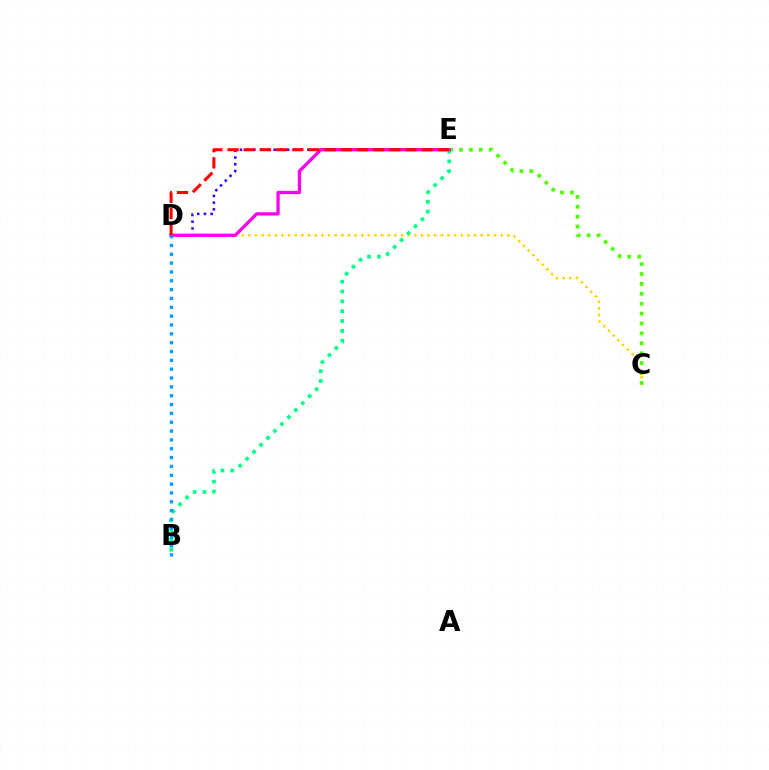{('C', 'D'): [{'color': '#ffd500', 'line_style': 'dotted', 'thickness': 1.8}], ('D', 'E'): [{'color': '#3700ff', 'line_style': 'dotted', 'thickness': 1.83}, {'color': '#ff00ed', 'line_style': 'solid', 'thickness': 2.37}, {'color': '#ff0000', 'line_style': 'dashed', 'thickness': 2.2}], ('C', 'E'): [{'color': '#4fff00', 'line_style': 'dotted', 'thickness': 2.69}], ('B', 'E'): [{'color': '#00ff86', 'line_style': 'dotted', 'thickness': 2.67}], ('B', 'D'): [{'color': '#009eff', 'line_style': 'dotted', 'thickness': 2.4}]}